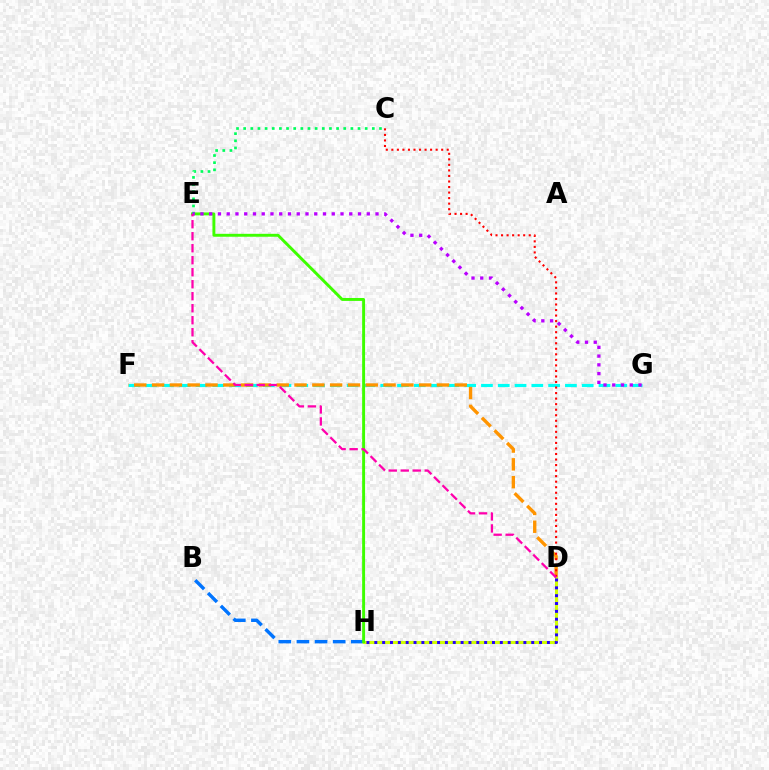{('F', 'G'): [{'color': '#00fff6', 'line_style': 'dashed', 'thickness': 2.28}], ('B', 'H'): [{'color': '#0074ff', 'line_style': 'dashed', 'thickness': 2.46}], ('D', 'F'): [{'color': '#ff9400', 'line_style': 'dashed', 'thickness': 2.42}], ('D', 'H'): [{'color': '#d1ff00', 'line_style': 'solid', 'thickness': 2.21}, {'color': '#2500ff', 'line_style': 'dotted', 'thickness': 2.13}], ('E', 'H'): [{'color': '#3dff00', 'line_style': 'solid', 'thickness': 2.1}], ('C', 'E'): [{'color': '#00ff5c', 'line_style': 'dotted', 'thickness': 1.94}], ('E', 'G'): [{'color': '#b900ff', 'line_style': 'dotted', 'thickness': 2.38}], ('C', 'D'): [{'color': '#ff0000', 'line_style': 'dotted', 'thickness': 1.5}], ('D', 'E'): [{'color': '#ff00ac', 'line_style': 'dashed', 'thickness': 1.63}]}